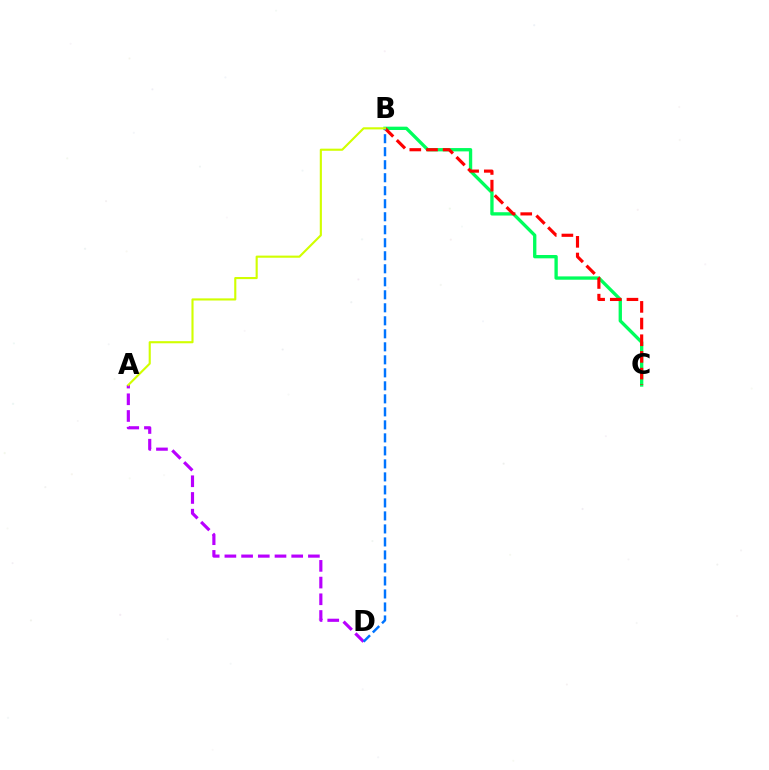{('A', 'D'): [{'color': '#b900ff', 'line_style': 'dashed', 'thickness': 2.27}], ('B', 'C'): [{'color': '#00ff5c', 'line_style': 'solid', 'thickness': 2.39}, {'color': '#ff0000', 'line_style': 'dashed', 'thickness': 2.26}], ('B', 'D'): [{'color': '#0074ff', 'line_style': 'dashed', 'thickness': 1.77}], ('A', 'B'): [{'color': '#d1ff00', 'line_style': 'solid', 'thickness': 1.53}]}